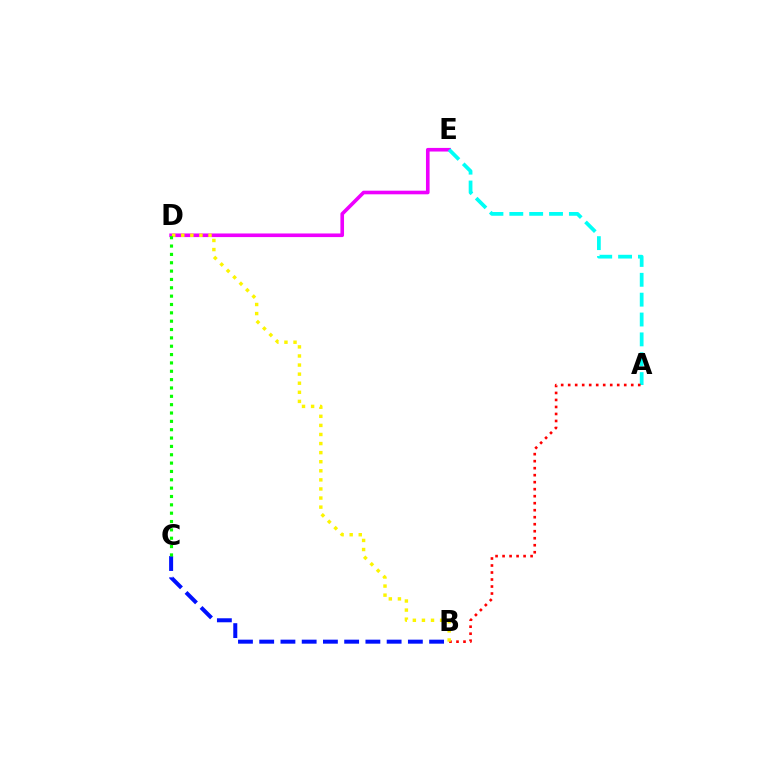{('D', 'E'): [{'color': '#ee00ff', 'line_style': 'solid', 'thickness': 2.61}], ('A', 'E'): [{'color': '#00fff6', 'line_style': 'dashed', 'thickness': 2.7}], ('B', 'C'): [{'color': '#0010ff', 'line_style': 'dashed', 'thickness': 2.89}], ('A', 'B'): [{'color': '#ff0000', 'line_style': 'dotted', 'thickness': 1.9}], ('B', 'D'): [{'color': '#fcf500', 'line_style': 'dotted', 'thickness': 2.47}], ('C', 'D'): [{'color': '#08ff00', 'line_style': 'dotted', 'thickness': 2.27}]}